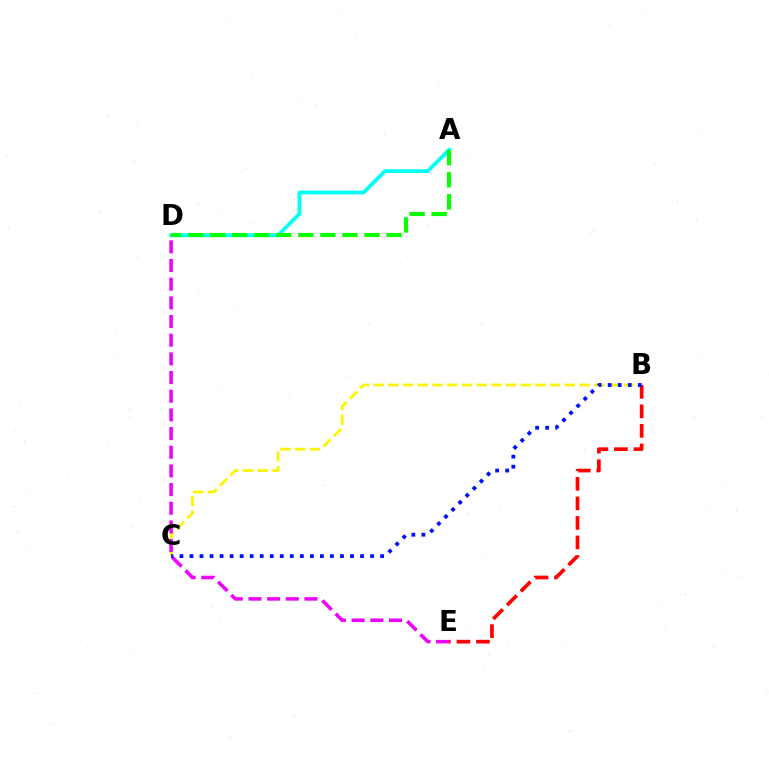{('B', 'C'): [{'color': '#fcf500', 'line_style': 'dashed', 'thickness': 2.0}, {'color': '#0010ff', 'line_style': 'dotted', 'thickness': 2.73}], ('D', 'E'): [{'color': '#ee00ff', 'line_style': 'dashed', 'thickness': 2.54}], ('B', 'E'): [{'color': '#ff0000', 'line_style': 'dashed', 'thickness': 2.65}], ('A', 'D'): [{'color': '#00fff6', 'line_style': 'solid', 'thickness': 2.72}, {'color': '#08ff00', 'line_style': 'dashed', 'thickness': 2.99}]}